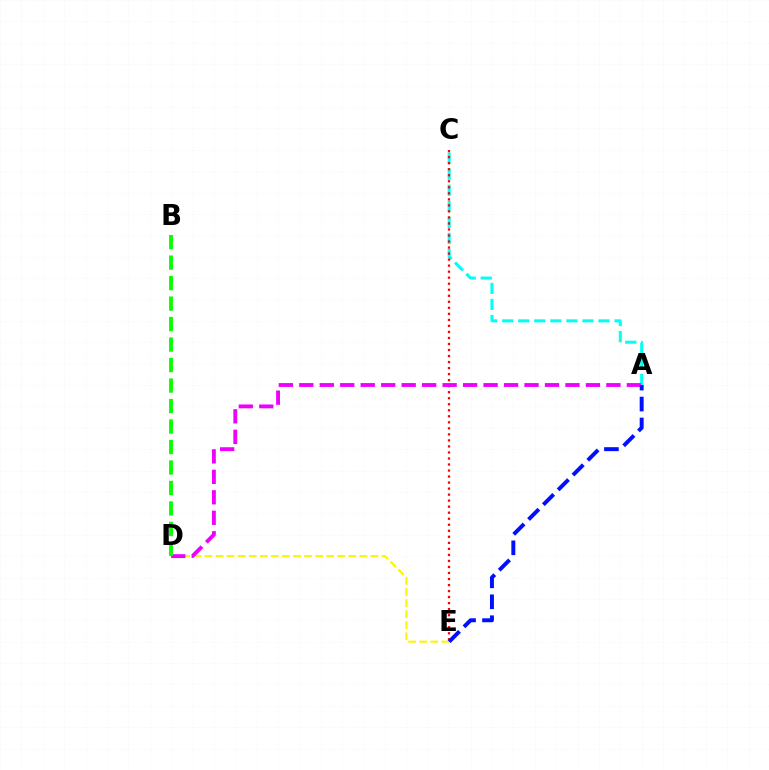{('D', 'E'): [{'color': '#fcf500', 'line_style': 'dashed', 'thickness': 1.5}], ('A', 'C'): [{'color': '#00fff6', 'line_style': 'dashed', 'thickness': 2.18}], ('C', 'E'): [{'color': '#ff0000', 'line_style': 'dotted', 'thickness': 1.64}], ('A', 'D'): [{'color': '#ee00ff', 'line_style': 'dashed', 'thickness': 2.78}], ('B', 'D'): [{'color': '#08ff00', 'line_style': 'dashed', 'thickness': 2.78}], ('A', 'E'): [{'color': '#0010ff', 'line_style': 'dashed', 'thickness': 2.85}]}